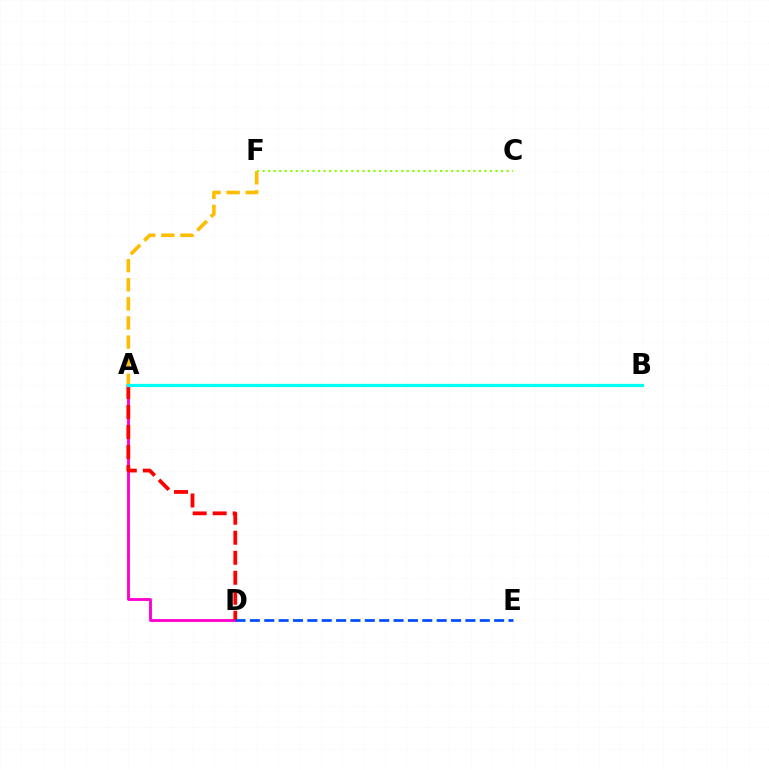{('A', 'F'): [{'color': '#ffbd00', 'line_style': 'dashed', 'thickness': 2.6}], ('A', 'D'): [{'color': '#ff00cf', 'line_style': 'solid', 'thickness': 2.06}, {'color': '#ff0000', 'line_style': 'dashed', 'thickness': 2.72}], ('A', 'B'): [{'color': '#00ff39', 'line_style': 'solid', 'thickness': 1.52}, {'color': '#7200ff', 'line_style': 'solid', 'thickness': 2.13}, {'color': '#00fff6', 'line_style': 'solid', 'thickness': 2.26}], ('C', 'F'): [{'color': '#84ff00', 'line_style': 'dotted', 'thickness': 1.51}], ('D', 'E'): [{'color': '#004bff', 'line_style': 'dashed', 'thickness': 1.95}]}